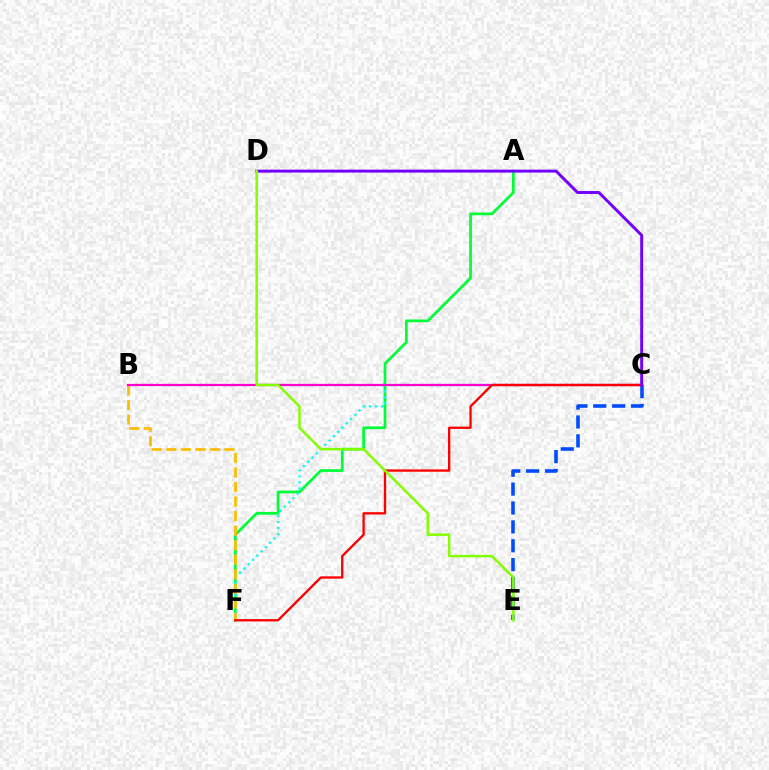{('A', 'F'): [{'color': '#00ff39', 'line_style': 'solid', 'thickness': 1.96}], ('C', 'F'): [{'color': '#00fff6', 'line_style': 'dotted', 'thickness': 1.64}, {'color': '#ff0000', 'line_style': 'solid', 'thickness': 1.68}], ('B', 'F'): [{'color': '#ffbd00', 'line_style': 'dashed', 'thickness': 1.97}], ('B', 'C'): [{'color': '#ff00cf', 'line_style': 'solid', 'thickness': 1.64}], ('C', 'E'): [{'color': '#004bff', 'line_style': 'dashed', 'thickness': 2.56}], ('C', 'D'): [{'color': '#7200ff', 'line_style': 'solid', 'thickness': 2.11}], ('D', 'E'): [{'color': '#84ff00', 'line_style': 'solid', 'thickness': 1.79}]}